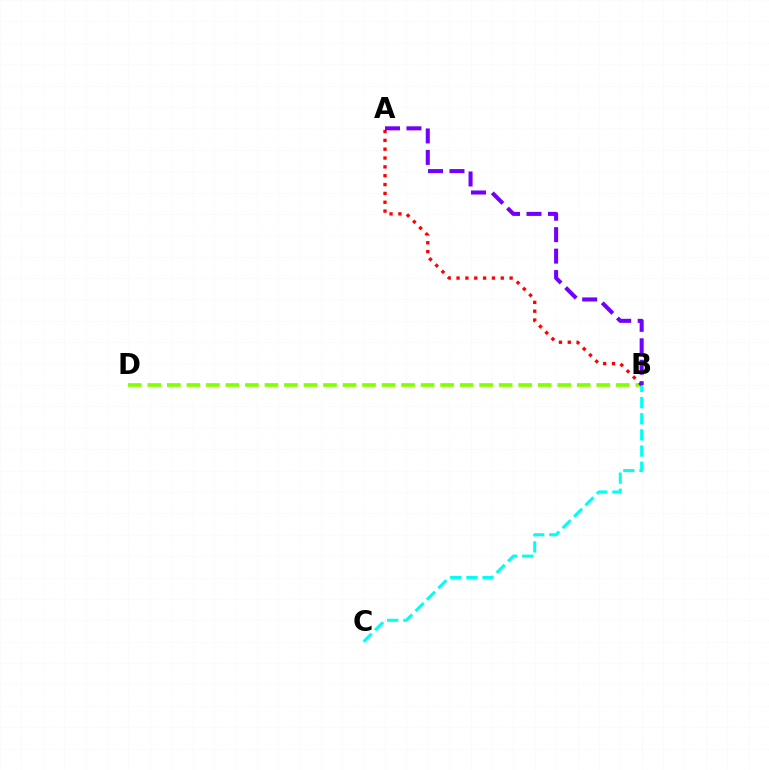{('B', 'D'): [{'color': '#84ff00', 'line_style': 'dashed', 'thickness': 2.65}], ('B', 'C'): [{'color': '#00fff6', 'line_style': 'dashed', 'thickness': 2.2}], ('A', 'B'): [{'color': '#ff0000', 'line_style': 'dotted', 'thickness': 2.4}, {'color': '#7200ff', 'line_style': 'dashed', 'thickness': 2.91}]}